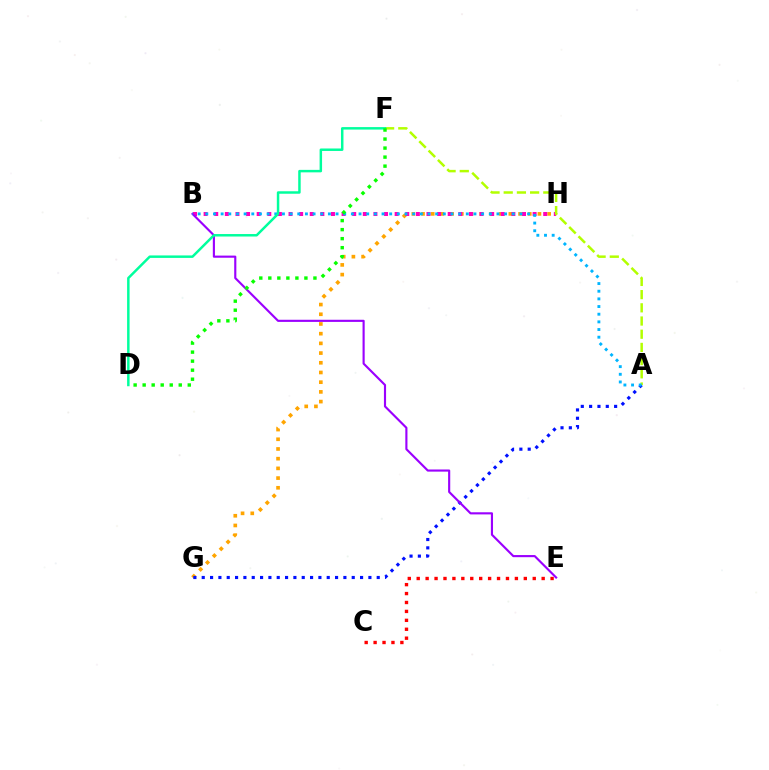{('G', 'H'): [{'color': '#ffa500', 'line_style': 'dotted', 'thickness': 2.64}], ('B', 'H'): [{'color': '#ff00bd', 'line_style': 'dotted', 'thickness': 2.88}], ('A', 'G'): [{'color': '#0010ff', 'line_style': 'dotted', 'thickness': 2.26}], ('A', 'F'): [{'color': '#b3ff00', 'line_style': 'dashed', 'thickness': 1.79}], ('B', 'E'): [{'color': '#9b00ff', 'line_style': 'solid', 'thickness': 1.54}], ('A', 'B'): [{'color': '#00b5ff', 'line_style': 'dotted', 'thickness': 2.08}], ('D', 'F'): [{'color': '#00ff9d', 'line_style': 'solid', 'thickness': 1.78}, {'color': '#08ff00', 'line_style': 'dotted', 'thickness': 2.45}], ('C', 'E'): [{'color': '#ff0000', 'line_style': 'dotted', 'thickness': 2.42}]}